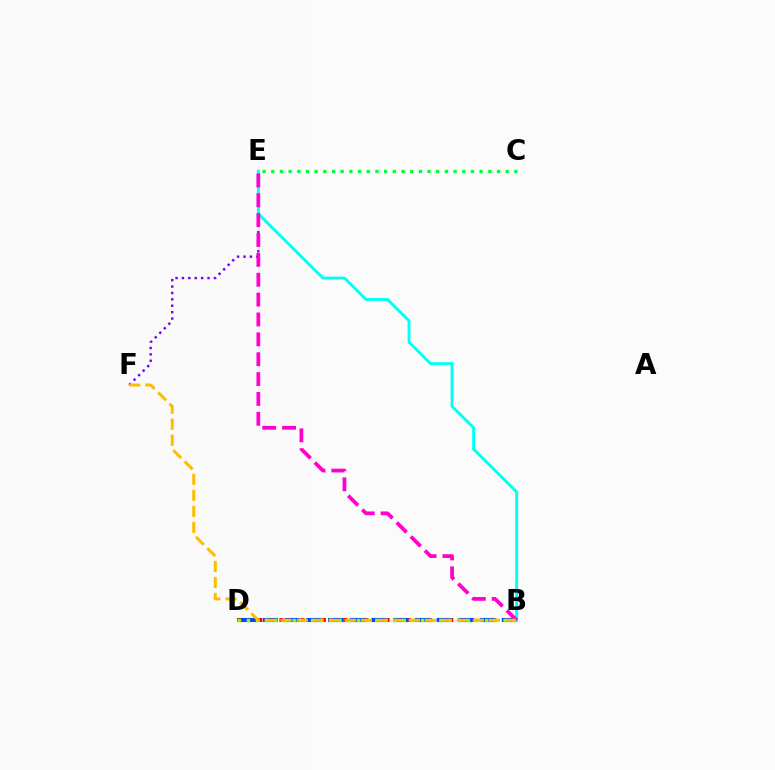{('B', 'D'): [{'color': '#ff0000', 'line_style': 'dotted', 'thickness': 2.88}, {'color': '#004bff', 'line_style': 'dashed', 'thickness': 2.95}, {'color': '#84ff00', 'line_style': 'dotted', 'thickness': 2.49}], ('E', 'F'): [{'color': '#7200ff', 'line_style': 'dotted', 'thickness': 1.74}], ('C', 'E'): [{'color': '#00ff39', 'line_style': 'dotted', 'thickness': 2.36}], ('B', 'E'): [{'color': '#00fff6', 'line_style': 'solid', 'thickness': 2.07}, {'color': '#ff00cf', 'line_style': 'dashed', 'thickness': 2.7}], ('B', 'F'): [{'color': '#ffbd00', 'line_style': 'dashed', 'thickness': 2.18}]}